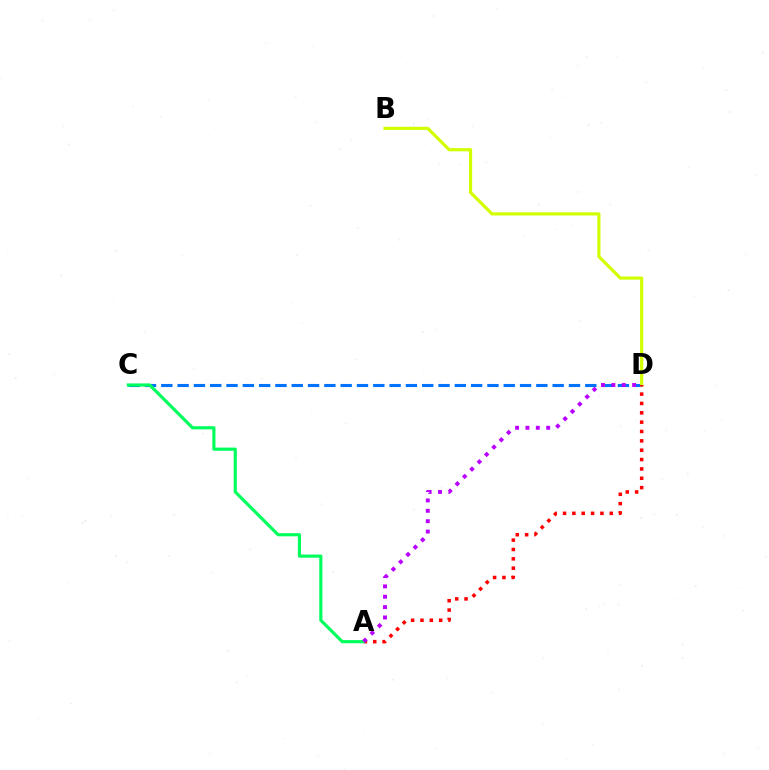{('C', 'D'): [{'color': '#0074ff', 'line_style': 'dashed', 'thickness': 2.22}], ('B', 'D'): [{'color': '#d1ff00', 'line_style': 'solid', 'thickness': 2.28}], ('A', 'D'): [{'color': '#ff0000', 'line_style': 'dotted', 'thickness': 2.54}, {'color': '#b900ff', 'line_style': 'dotted', 'thickness': 2.82}], ('A', 'C'): [{'color': '#00ff5c', 'line_style': 'solid', 'thickness': 2.27}]}